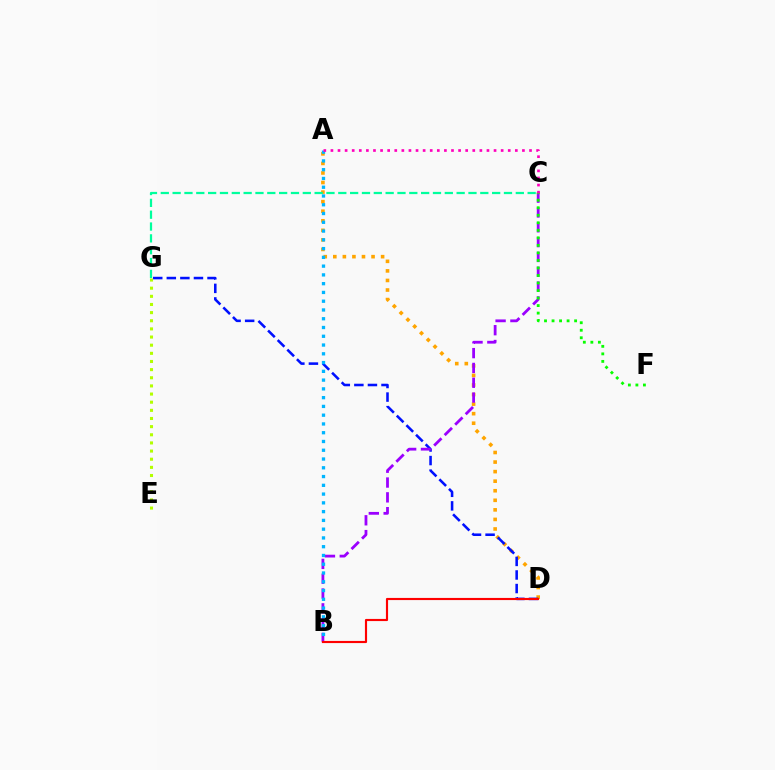{('A', 'D'): [{'color': '#ffa500', 'line_style': 'dotted', 'thickness': 2.6}], ('D', 'G'): [{'color': '#0010ff', 'line_style': 'dashed', 'thickness': 1.84}], ('B', 'C'): [{'color': '#9b00ff', 'line_style': 'dashed', 'thickness': 2.01}], ('C', 'G'): [{'color': '#00ff9d', 'line_style': 'dashed', 'thickness': 1.61}], ('C', 'F'): [{'color': '#08ff00', 'line_style': 'dotted', 'thickness': 2.04}], ('A', 'B'): [{'color': '#00b5ff', 'line_style': 'dotted', 'thickness': 2.38}], ('B', 'D'): [{'color': '#ff0000', 'line_style': 'solid', 'thickness': 1.55}], ('E', 'G'): [{'color': '#b3ff00', 'line_style': 'dotted', 'thickness': 2.21}], ('A', 'C'): [{'color': '#ff00bd', 'line_style': 'dotted', 'thickness': 1.93}]}